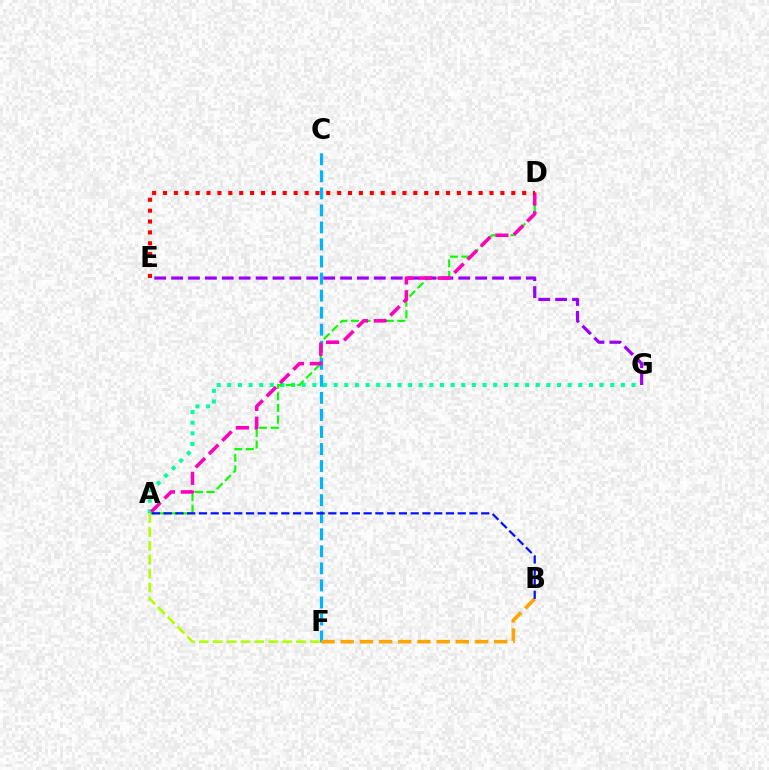{('A', 'G'): [{'color': '#00ff9d', 'line_style': 'dotted', 'thickness': 2.89}], ('A', 'D'): [{'color': '#08ff00', 'line_style': 'dashed', 'thickness': 1.57}, {'color': '#ff00bd', 'line_style': 'dashed', 'thickness': 2.56}], ('E', 'G'): [{'color': '#9b00ff', 'line_style': 'dashed', 'thickness': 2.29}], ('C', 'F'): [{'color': '#00b5ff', 'line_style': 'dashed', 'thickness': 2.32}], ('B', 'F'): [{'color': '#ffa500', 'line_style': 'dashed', 'thickness': 2.61}], ('A', 'B'): [{'color': '#0010ff', 'line_style': 'dashed', 'thickness': 1.6}], ('A', 'F'): [{'color': '#b3ff00', 'line_style': 'dashed', 'thickness': 1.88}], ('D', 'E'): [{'color': '#ff0000', 'line_style': 'dotted', 'thickness': 2.96}]}